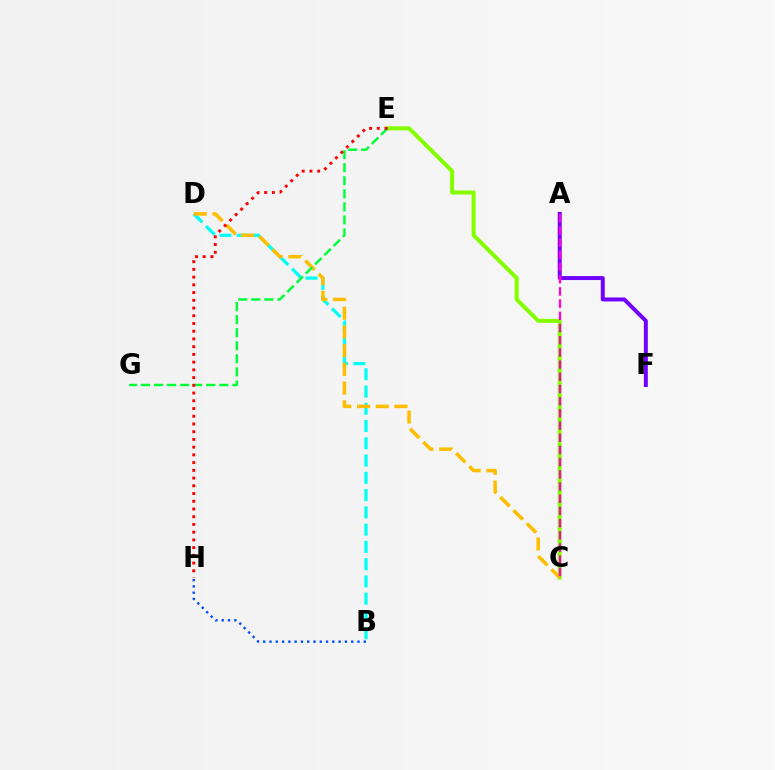{('C', 'E'): [{'color': '#84ff00', 'line_style': 'solid', 'thickness': 2.89}], ('B', 'D'): [{'color': '#00fff6', 'line_style': 'dashed', 'thickness': 2.35}], ('C', 'D'): [{'color': '#ffbd00', 'line_style': 'dashed', 'thickness': 2.54}], ('E', 'G'): [{'color': '#00ff39', 'line_style': 'dashed', 'thickness': 1.77}], ('A', 'F'): [{'color': '#7200ff', 'line_style': 'solid', 'thickness': 2.86}], ('B', 'H'): [{'color': '#004bff', 'line_style': 'dotted', 'thickness': 1.71}], ('A', 'C'): [{'color': '#ff00cf', 'line_style': 'dashed', 'thickness': 1.66}], ('E', 'H'): [{'color': '#ff0000', 'line_style': 'dotted', 'thickness': 2.1}]}